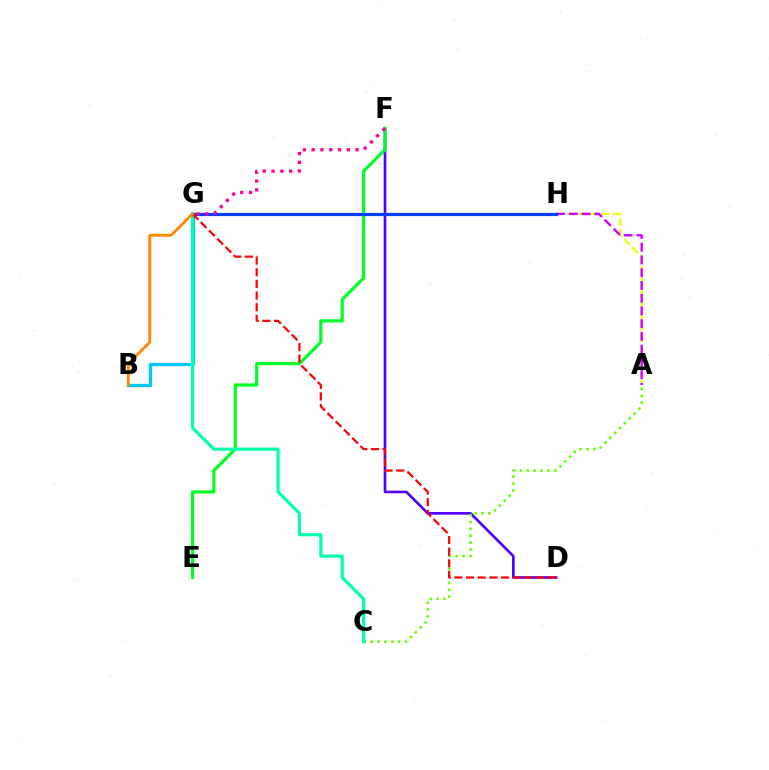{('B', 'G'): [{'color': '#00c7ff', 'line_style': 'solid', 'thickness': 2.37}, {'color': '#ff8800', 'line_style': 'solid', 'thickness': 2.03}], ('D', 'F'): [{'color': '#4f00ff', 'line_style': 'solid', 'thickness': 1.91}], ('A', 'C'): [{'color': '#66ff00', 'line_style': 'dotted', 'thickness': 1.87}], ('A', 'H'): [{'color': '#eeff00', 'line_style': 'dashed', 'thickness': 1.55}, {'color': '#d600ff', 'line_style': 'dashed', 'thickness': 1.73}], ('E', 'F'): [{'color': '#00ff27', 'line_style': 'solid', 'thickness': 2.29}], ('C', 'G'): [{'color': '#00ffaf', 'line_style': 'solid', 'thickness': 2.27}], ('G', 'H'): [{'color': '#003fff', 'line_style': 'solid', 'thickness': 2.28}], ('D', 'G'): [{'color': '#ff0000', 'line_style': 'dashed', 'thickness': 1.59}], ('F', 'G'): [{'color': '#ff00a0', 'line_style': 'dotted', 'thickness': 2.39}]}